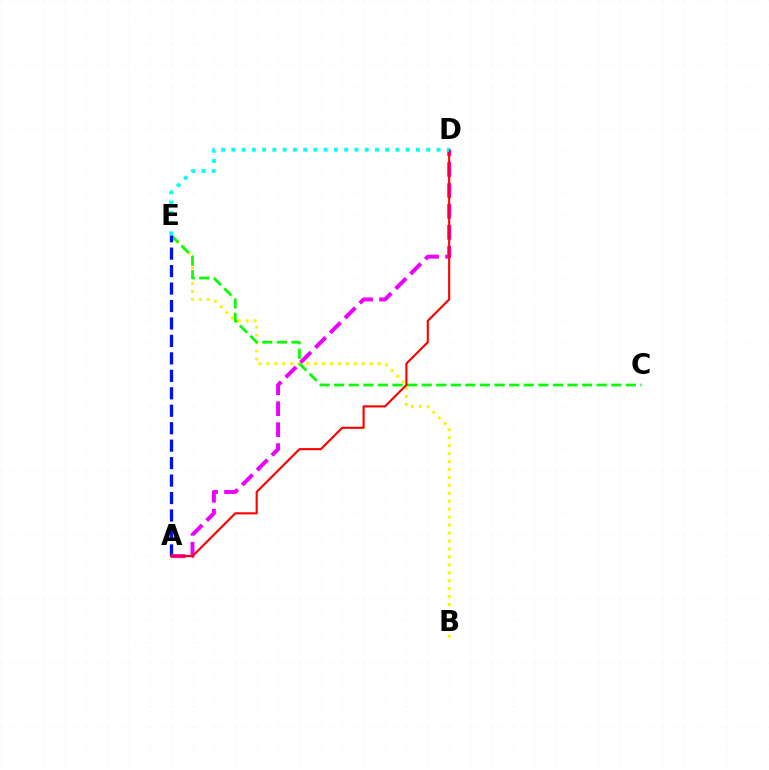{('B', 'E'): [{'color': '#fcf500', 'line_style': 'dotted', 'thickness': 2.16}], ('C', 'E'): [{'color': '#08ff00', 'line_style': 'dashed', 'thickness': 1.98}], ('A', 'E'): [{'color': '#0010ff', 'line_style': 'dashed', 'thickness': 2.37}], ('A', 'D'): [{'color': '#ee00ff', 'line_style': 'dashed', 'thickness': 2.85}, {'color': '#ff0000', 'line_style': 'solid', 'thickness': 1.53}], ('D', 'E'): [{'color': '#00fff6', 'line_style': 'dotted', 'thickness': 2.79}]}